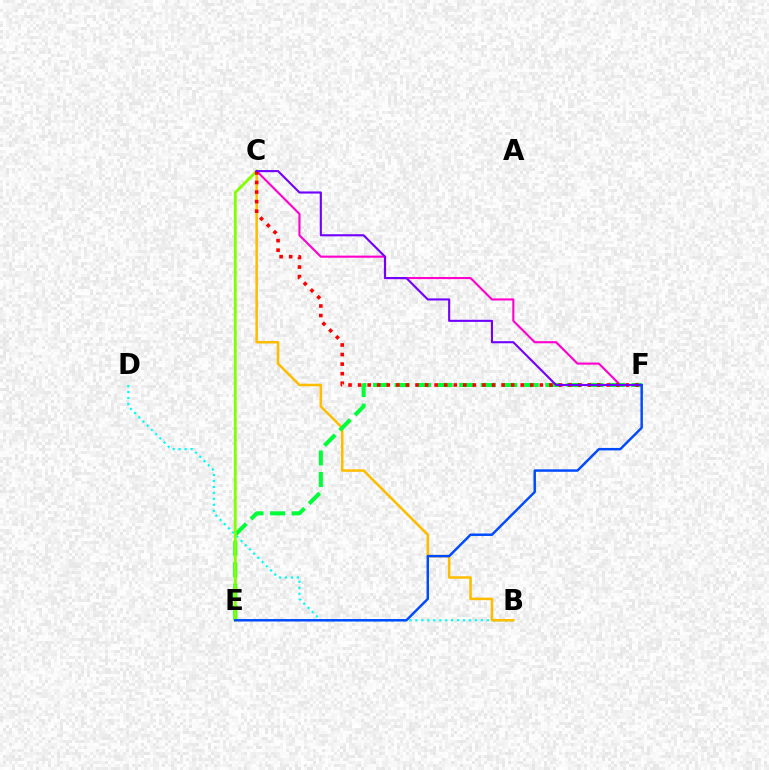{('B', 'D'): [{'color': '#00fff6', 'line_style': 'dotted', 'thickness': 1.62}], ('B', 'C'): [{'color': '#ffbd00', 'line_style': 'solid', 'thickness': 1.83}], ('C', 'F'): [{'color': '#ff00cf', 'line_style': 'solid', 'thickness': 1.53}, {'color': '#ff0000', 'line_style': 'dotted', 'thickness': 2.6}, {'color': '#7200ff', 'line_style': 'solid', 'thickness': 1.52}], ('E', 'F'): [{'color': '#00ff39', 'line_style': 'dashed', 'thickness': 2.92}, {'color': '#004bff', 'line_style': 'solid', 'thickness': 1.78}], ('C', 'E'): [{'color': '#84ff00', 'line_style': 'solid', 'thickness': 2.05}]}